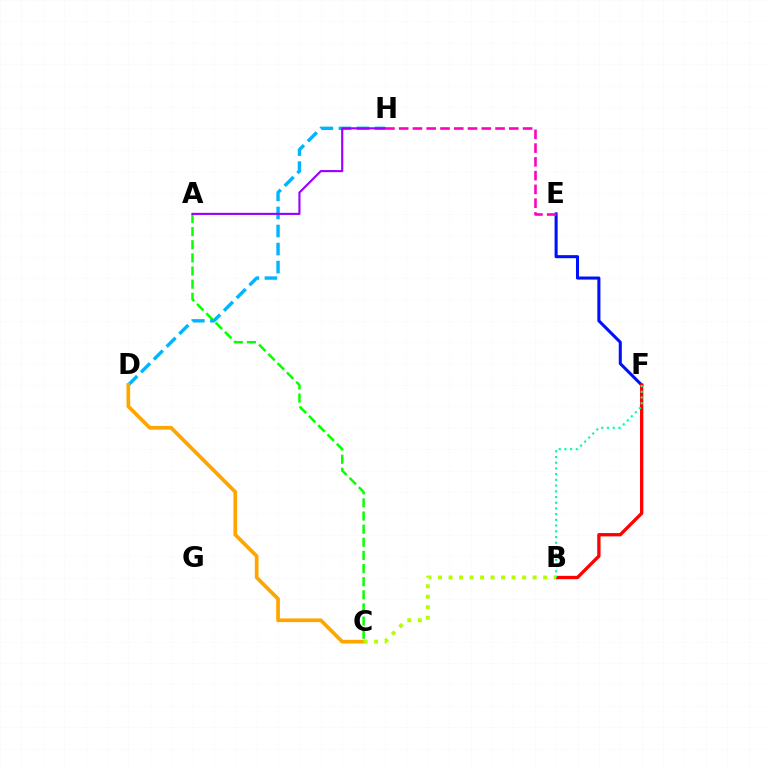{('E', 'F'): [{'color': '#0010ff', 'line_style': 'solid', 'thickness': 2.2}], ('A', 'C'): [{'color': '#08ff00', 'line_style': 'dashed', 'thickness': 1.78}], ('B', 'F'): [{'color': '#ff0000', 'line_style': 'solid', 'thickness': 2.38}, {'color': '#00ff9d', 'line_style': 'dotted', 'thickness': 1.55}], ('D', 'H'): [{'color': '#00b5ff', 'line_style': 'dashed', 'thickness': 2.45}], ('C', 'D'): [{'color': '#ffa500', 'line_style': 'solid', 'thickness': 2.67}], ('A', 'H'): [{'color': '#9b00ff', 'line_style': 'solid', 'thickness': 1.53}], ('B', 'C'): [{'color': '#b3ff00', 'line_style': 'dotted', 'thickness': 2.85}], ('E', 'H'): [{'color': '#ff00bd', 'line_style': 'dashed', 'thickness': 1.87}]}